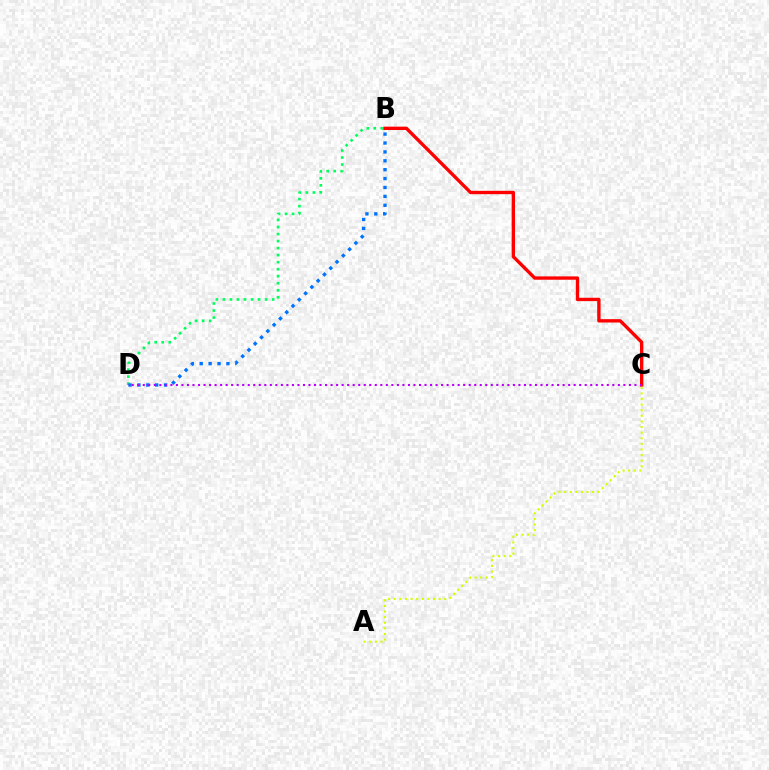{('B', 'D'): [{'color': '#00ff5c', 'line_style': 'dotted', 'thickness': 1.91}, {'color': '#0074ff', 'line_style': 'dotted', 'thickness': 2.42}], ('B', 'C'): [{'color': '#ff0000', 'line_style': 'solid', 'thickness': 2.42}], ('A', 'C'): [{'color': '#d1ff00', 'line_style': 'dotted', 'thickness': 1.52}], ('C', 'D'): [{'color': '#b900ff', 'line_style': 'dotted', 'thickness': 1.5}]}